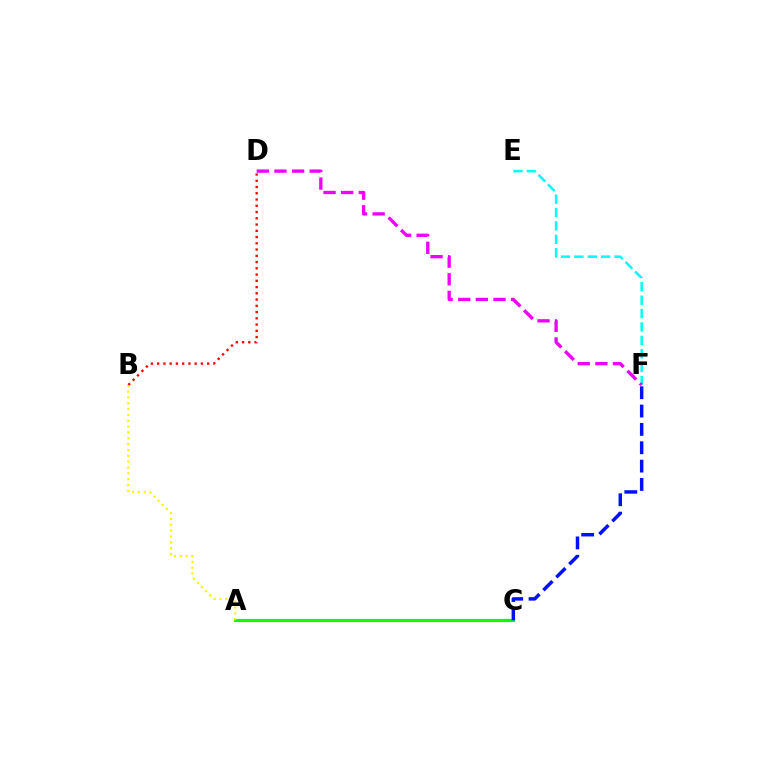{('A', 'C'): [{'color': '#08ff00', 'line_style': 'solid', 'thickness': 2.28}], ('B', 'D'): [{'color': '#ff0000', 'line_style': 'dotted', 'thickness': 1.7}], ('A', 'B'): [{'color': '#fcf500', 'line_style': 'dotted', 'thickness': 1.59}], ('E', 'F'): [{'color': '#00fff6', 'line_style': 'dashed', 'thickness': 1.82}], ('C', 'F'): [{'color': '#0010ff', 'line_style': 'dashed', 'thickness': 2.49}], ('D', 'F'): [{'color': '#ee00ff', 'line_style': 'dashed', 'thickness': 2.39}]}